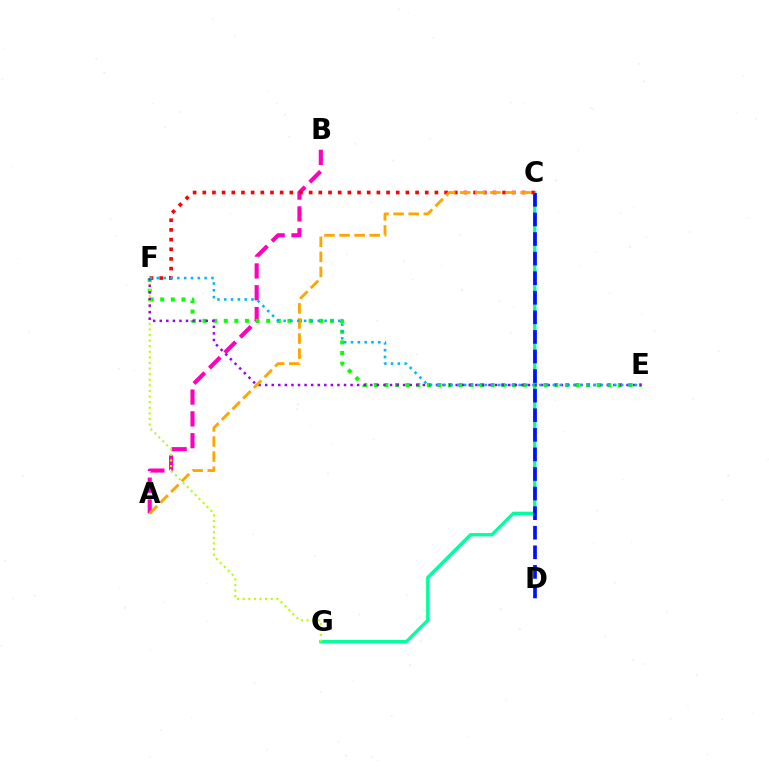{('A', 'B'): [{'color': '#ff00bd', 'line_style': 'dashed', 'thickness': 2.96}], ('C', 'G'): [{'color': '#00ff9d', 'line_style': 'solid', 'thickness': 2.39}], ('C', 'D'): [{'color': '#0010ff', 'line_style': 'dashed', 'thickness': 2.66}], ('E', 'F'): [{'color': '#08ff00', 'line_style': 'dotted', 'thickness': 2.88}, {'color': '#9b00ff', 'line_style': 'dotted', 'thickness': 1.78}, {'color': '#00b5ff', 'line_style': 'dotted', 'thickness': 1.86}], ('C', 'F'): [{'color': '#ff0000', 'line_style': 'dotted', 'thickness': 2.63}], ('F', 'G'): [{'color': '#b3ff00', 'line_style': 'dotted', 'thickness': 1.52}], ('A', 'C'): [{'color': '#ffa500', 'line_style': 'dashed', 'thickness': 2.05}]}